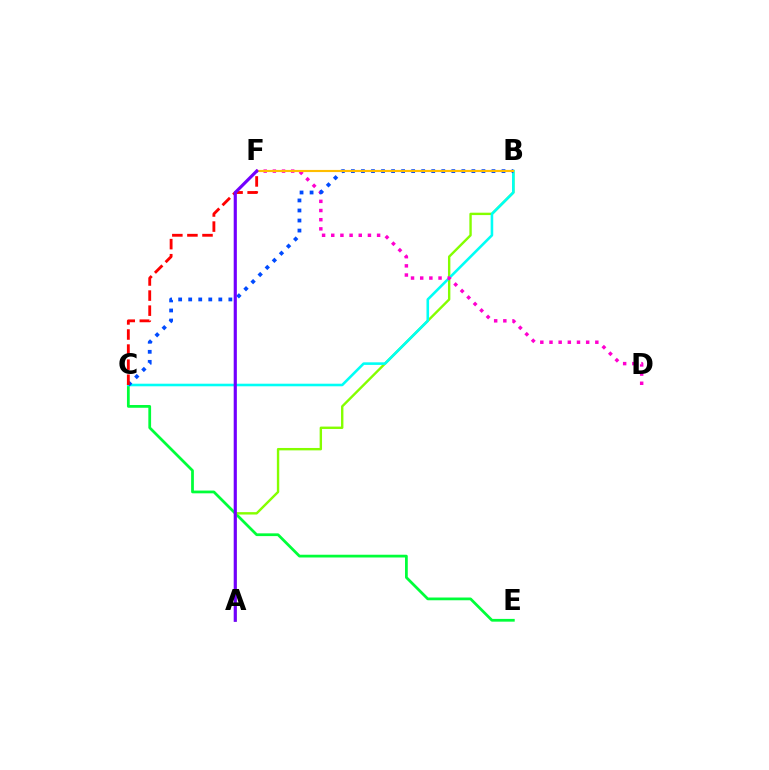{('C', 'E'): [{'color': '#00ff39', 'line_style': 'solid', 'thickness': 1.98}], ('A', 'B'): [{'color': '#84ff00', 'line_style': 'solid', 'thickness': 1.72}], ('B', 'C'): [{'color': '#00fff6', 'line_style': 'solid', 'thickness': 1.86}, {'color': '#004bff', 'line_style': 'dotted', 'thickness': 2.73}], ('D', 'F'): [{'color': '#ff00cf', 'line_style': 'dotted', 'thickness': 2.49}], ('C', 'F'): [{'color': '#ff0000', 'line_style': 'dashed', 'thickness': 2.05}], ('B', 'F'): [{'color': '#ffbd00', 'line_style': 'solid', 'thickness': 1.54}], ('A', 'F'): [{'color': '#7200ff', 'line_style': 'solid', 'thickness': 2.27}]}